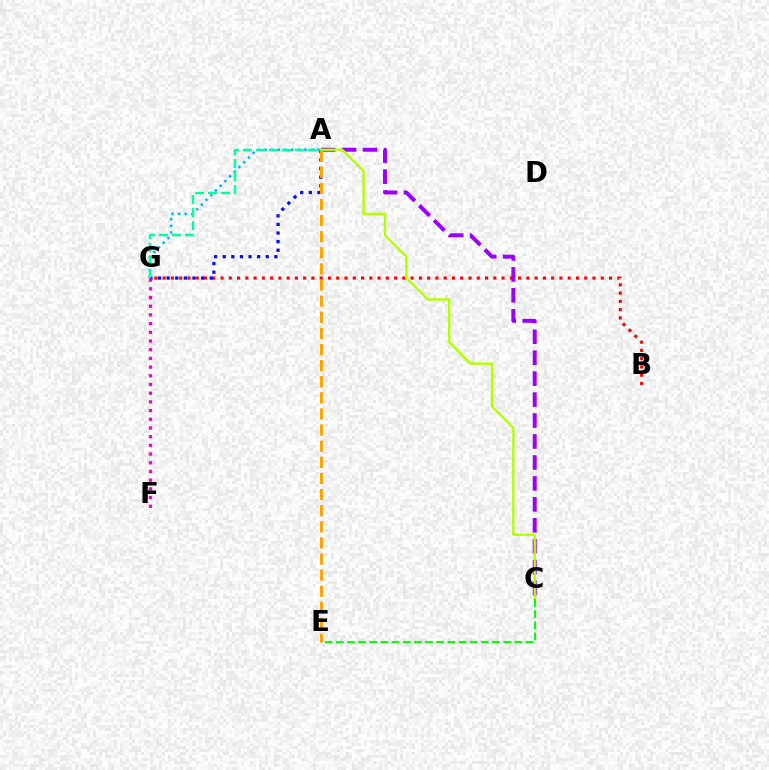{('B', 'G'): [{'color': '#ff0000', 'line_style': 'dotted', 'thickness': 2.25}], ('A', 'C'): [{'color': '#9b00ff', 'line_style': 'dashed', 'thickness': 2.85}, {'color': '#b3ff00', 'line_style': 'solid', 'thickness': 1.71}], ('A', 'G'): [{'color': '#0010ff', 'line_style': 'dotted', 'thickness': 2.34}, {'color': '#00b5ff', 'line_style': 'dotted', 'thickness': 1.81}, {'color': '#00ff9d', 'line_style': 'dashed', 'thickness': 1.76}], ('A', 'E'): [{'color': '#ffa500', 'line_style': 'dashed', 'thickness': 2.19}], ('C', 'E'): [{'color': '#08ff00', 'line_style': 'dashed', 'thickness': 1.52}], ('F', 'G'): [{'color': '#ff00bd', 'line_style': 'dotted', 'thickness': 2.36}]}